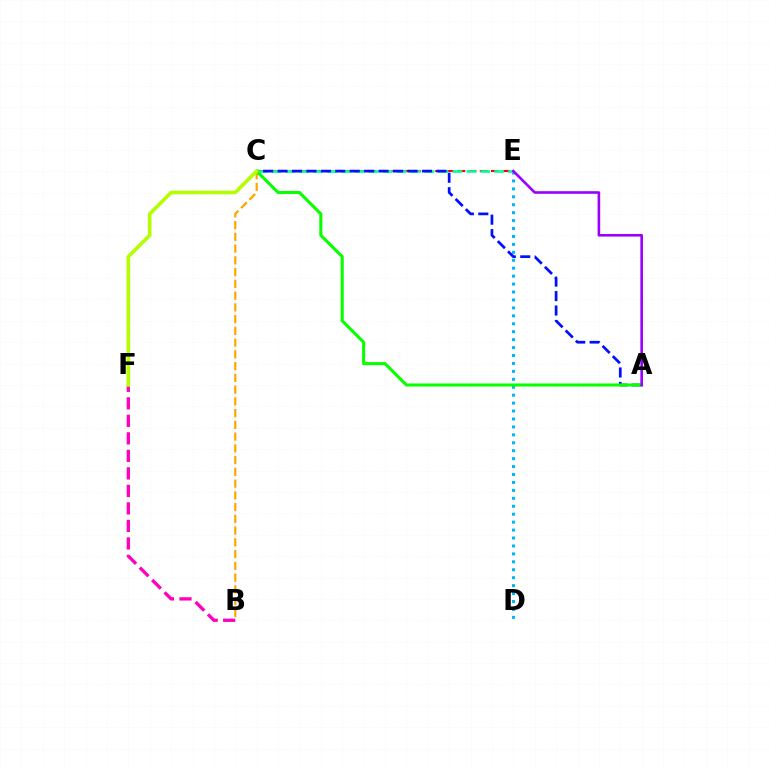{('C', 'E'): [{'color': '#ff0000', 'line_style': 'dashed', 'thickness': 1.51}, {'color': '#00ff9d', 'line_style': 'dashed', 'thickness': 1.89}], ('D', 'E'): [{'color': '#00b5ff', 'line_style': 'dotted', 'thickness': 2.16}], ('B', 'C'): [{'color': '#ffa500', 'line_style': 'dashed', 'thickness': 1.6}], ('B', 'F'): [{'color': '#ff00bd', 'line_style': 'dashed', 'thickness': 2.38}], ('A', 'C'): [{'color': '#0010ff', 'line_style': 'dashed', 'thickness': 1.96}, {'color': '#08ff00', 'line_style': 'solid', 'thickness': 2.21}], ('C', 'F'): [{'color': '#b3ff00', 'line_style': 'solid', 'thickness': 2.59}], ('A', 'E'): [{'color': '#9b00ff', 'line_style': 'solid', 'thickness': 1.88}]}